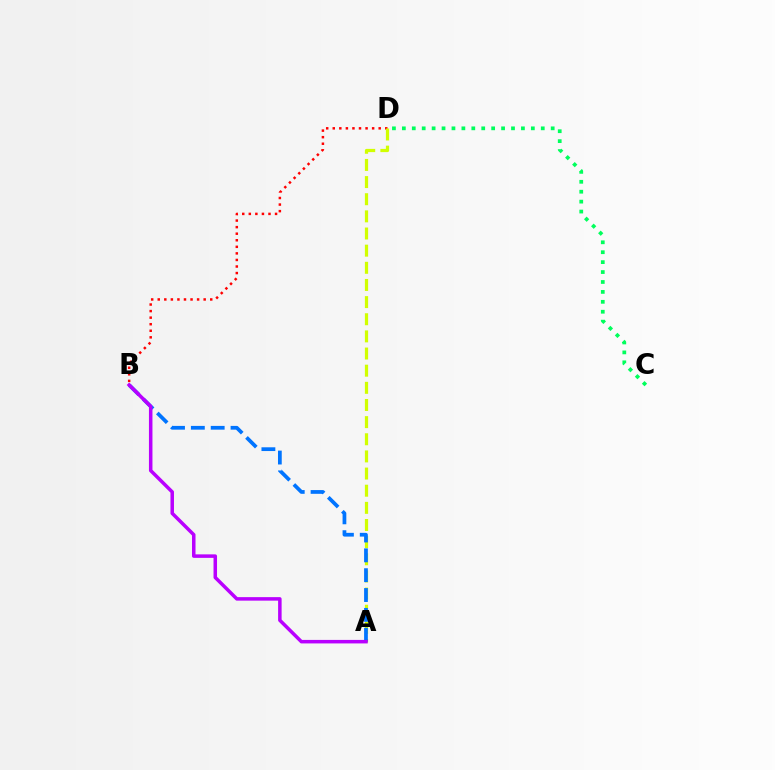{('B', 'D'): [{'color': '#ff0000', 'line_style': 'dotted', 'thickness': 1.78}], ('A', 'D'): [{'color': '#d1ff00', 'line_style': 'dashed', 'thickness': 2.33}], ('C', 'D'): [{'color': '#00ff5c', 'line_style': 'dotted', 'thickness': 2.7}], ('A', 'B'): [{'color': '#0074ff', 'line_style': 'dashed', 'thickness': 2.7}, {'color': '#b900ff', 'line_style': 'solid', 'thickness': 2.52}]}